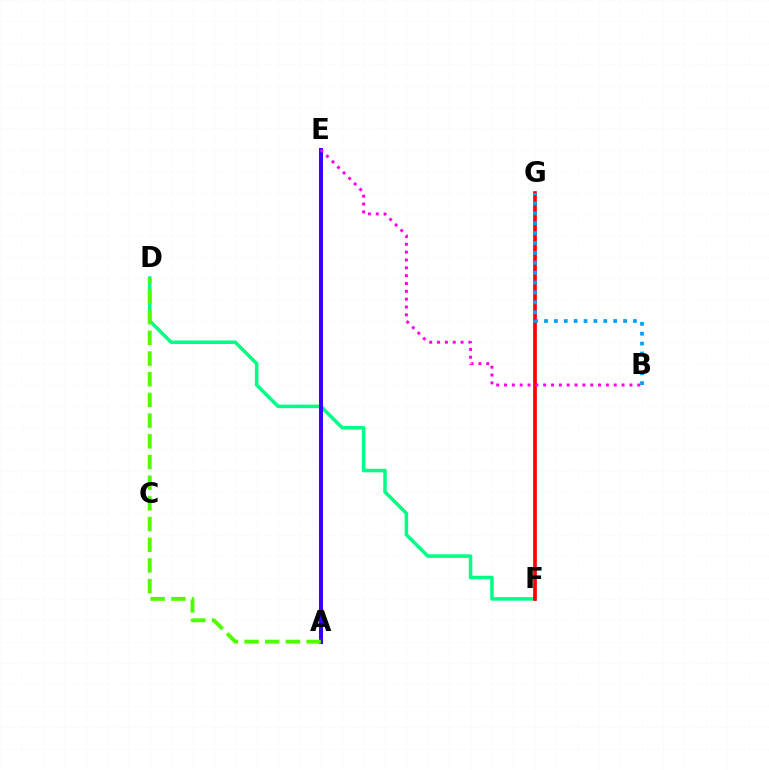{('D', 'F'): [{'color': '#00ff86', 'line_style': 'solid', 'thickness': 2.54}], ('A', 'E'): [{'color': '#ffd500', 'line_style': 'solid', 'thickness': 2.81}, {'color': '#3700ff', 'line_style': 'solid', 'thickness': 2.89}], ('F', 'G'): [{'color': '#ff0000', 'line_style': 'solid', 'thickness': 2.66}], ('B', 'G'): [{'color': '#009eff', 'line_style': 'dotted', 'thickness': 2.69}], ('A', 'D'): [{'color': '#4fff00', 'line_style': 'dashed', 'thickness': 2.81}], ('B', 'E'): [{'color': '#ff00ed', 'line_style': 'dotted', 'thickness': 2.13}]}